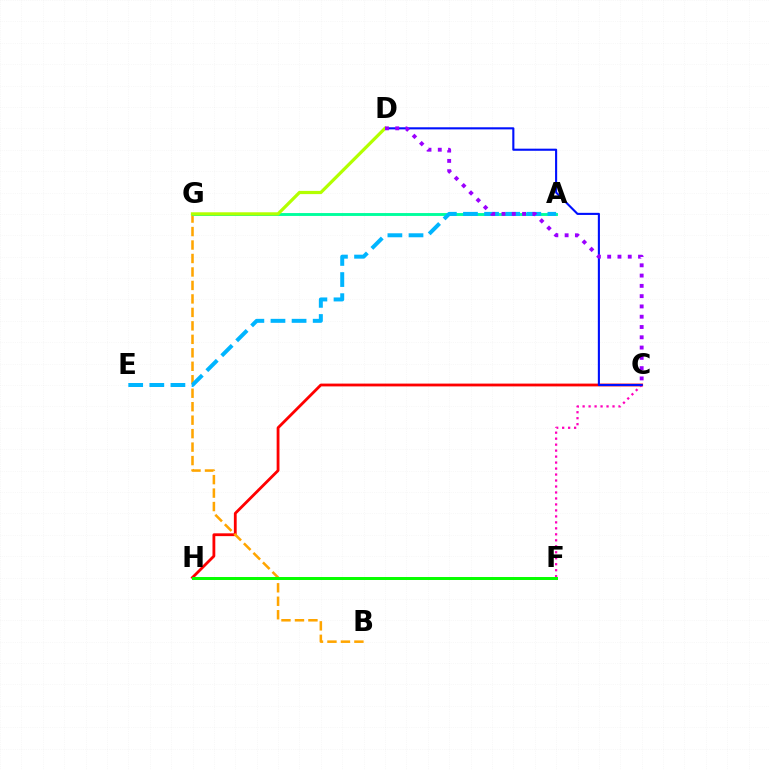{('C', 'H'): [{'color': '#ff0000', 'line_style': 'solid', 'thickness': 2.02}], ('B', 'G'): [{'color': '#ffa500', 'line_style': 'dashed', 'thickness': 1.83}], ('A', 'G'): [{'color': '#00ff9d', 'line_style': 'solid', 'thickness': 2.08}], ('C', 'F'): [{'color': '#ff00bd', 'line_style': 'dotted', 'thickness': 1.62}], ('A', 'E'): [{'color': '#00b5ff', 'line_style': 'dashed', 'thickness': 2.87}], ('C', 'D'): [{'color': '#0010ff', 'line_style': 'solid', 'thickness': 1.52}, {'color': '#9b00ff', 'line_style': 'dotted', 'thickness': 2.79}], ('D', 'G'): [{'color': '#b3ff00', 'line_style': 'solid', 'thickness': 2.32}], ('F', 'H'): [{'color': '#08ff00', 'line_style': 'solid', 'thickness': 2.15}]}